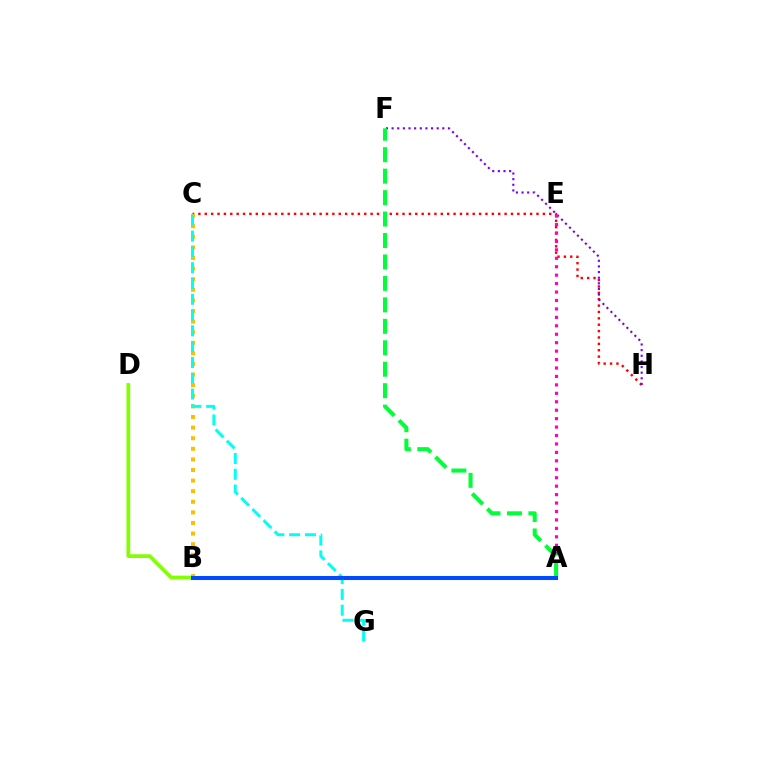{('C', 'H'): [{'color': '#ff0000', 'line_style': 'dotted', 'thickness': 1.73}], ('F', 'H'): [{'color': '#7200ff', 'line_style': 'dotted', 'thickness': 1.53}], ('B', 'D'): [{'color': '#84ff00', 'line_style': 'solid', 'thickness': 2.69}], ('B', 'C'): [{'color': '#ffbd00', 'line_style': 'dotted', 'thickness': 2.88}], ('C', 'G'): [{'color': '#00fff6', 'line_style': 'dashed', 'thickness': 2.14}], ('A', 'E'): [{'color': '#ff00cf', 'line_style': 'dotted', 'thickness': 2.29}], ('A', 'F'): [{'color': '#00ff39', 'line_style': 'dashed', 'thickness': 2.91}], ('A', 'B'): [{'color': '#004bff', 'line_style': 'solid', 'thickness': 2.92}]}